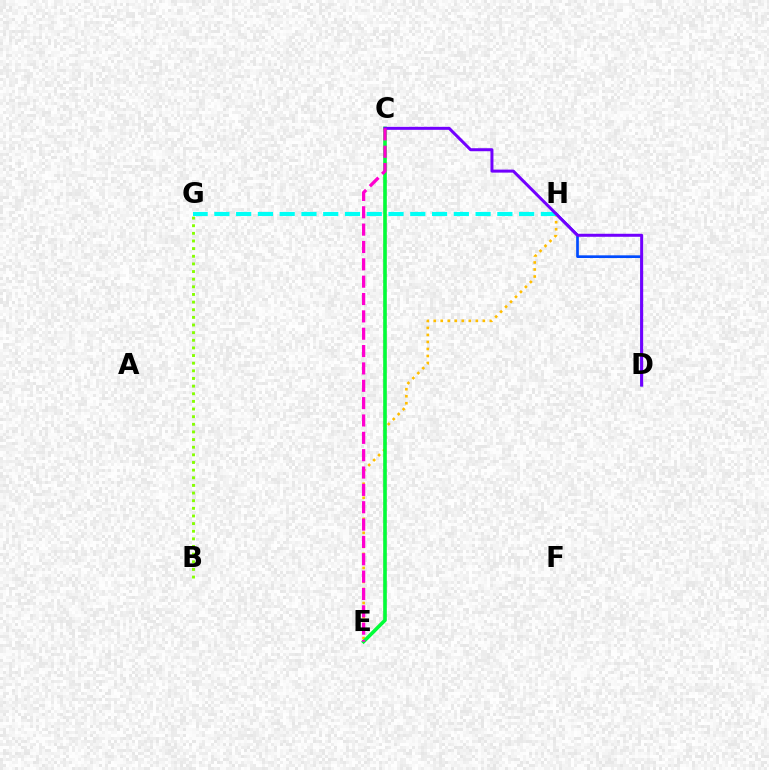{('D', 'H'): [{'color': '#004bff', 'line_style': 'solid', 'thickness': 1.93}], ('E', 'H'): [{'color': '#ffbd00', 'line_style': 'dotted', 'thickness': 1.91}], ('C', 'E'): [{'color': '#ff0000', 'line_style': 'solid', 'thickness': 1.66}, {'color': '#00ff39', 'line_style': 'solid', 'thickness': 2.57}, {'color': '#ff00cf', 'line_style': 'dashed', 'thickness': 2.36}], ('G', 'H'): [{'color': '#00fff6', 'line_style': 'dashed', 'thickness': 2.96}], ('C', 'D'): [{'color': '#7200ff', 'line_style': 'solid', 'thickness': 2.16}], ('B', 'G'): [{'color': '#84ff00', 'line_style': 'dotted', 'thickness': 2.08}]}